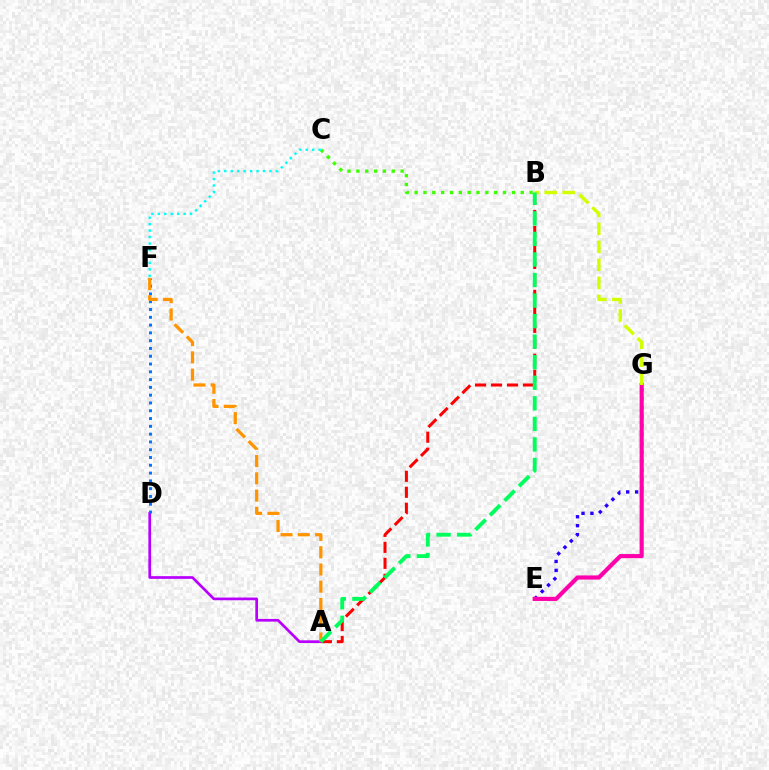{('A', 'D'): [{'color': '#b900ff', 'line_style': 'solid', 'thickness': 1.95}], ('E', 'G'): [{'color': '#2500ff', 'line_style': 'dotted', 'thickness': 2.42}, {'color': '#ff00ac', 'line_style': 'solid', 'thickness': 2.98}], ('D', 'F'): [{'color': '#0074ff', 'line_style': 'dotted', 'thickness': 2.12}], ('B', 'G'): [{'color': '#d1ff00', 'line_style': 'dashed', 'thickness': 2.45}], ('B', 'C'): [{'color': '#3dff00', 'line_style': 'dotted', 'thickness': 2.4}], ('A', 'B'): [{'color': '#ff0000', 'line_style': 'dashed', 'thickness': 2.17}, {'color': '#00ff5c', 'line_style': 'dashed', 'thickness': 2.79}], ('A', 'F'): [{'color': '#ff9400', 'line_style': 'dashed', 'thickness': 2.34}], ('C', 'F'): [{'color': '#00fff6', 'line_style': 'dotted', 'thickness': 1.75}]}